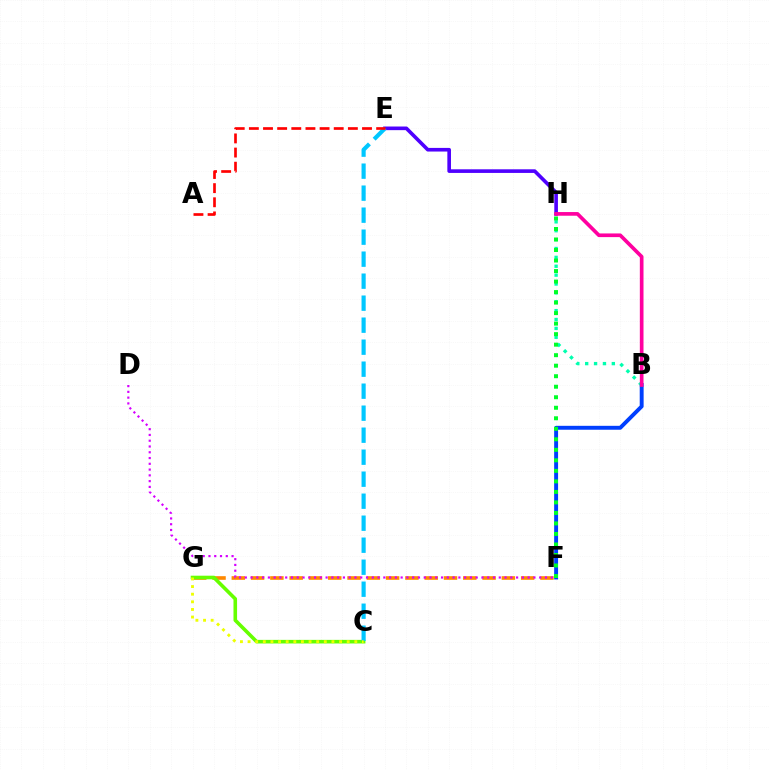{('F', 'G'): [{'color': '#ff8800', 'line_style': 'dashed', 'thickness': 2.62}], ('D', 'F'): [{'color': '#d600ff', 'line_style': 'dotted', 'thickness': 1.57}], ('C', 'G'): [{'color': '#66ff00', 'line_style': 'solid', 'thickness': 2.59}, {'color': '#eeff00', 'line_style': 'dotted', 'thickness': 2.07}], ('B', 'F'): [{'color': '#003fff', 'line_style': 'solid', 'thickness': 2.82}], ('B', 'H'): [{'color': '#00ffaf', 'line_style': 'dotted', 'thickness': 2.41}, {'color': '#ff00a0', 'line_style': 'solid', 'thickness': 2.64}], ('E', 'H'): [{'color': '#4f00ff', 'line_style': 'solid', 'thickness': 2.62}], ('C', 'E'): [{'color': '#00c7ff', 'line_style': 'dashed', 'thickness': 2.99}], ('F', 'H'): [{'color': '#00ff27', 'line_style': 'dotted', 'thickness': 2.86}], ('A', 'E'): [{'color': '#ff0000', 'line_style': 'dashed', 'thickness': 1.92}]}